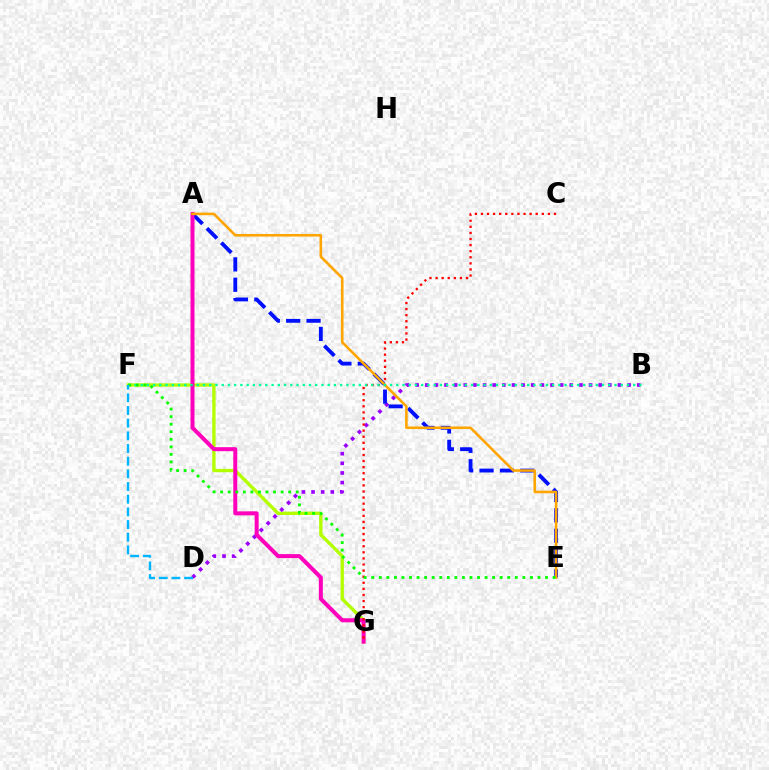{('F', 'G'): [{'color': '#b3ff00', 'line_style': 'solid', 'thickness': 2.41}], ('B', 'D'): [{'color': '#9b00ff', 'line_style': 'dotted', 'thickness': 2.62}], ('A', 'E'): [{'color': '#0010ff', 'line_style': 'dashed', 'thickness': 2.77}, {'color': '#ffa500', 'line_style': 'solid', 'thickness': 1.86}], ('A', 'G'): [{'color': '#ff00bd', 'line_style': 'solid', 'thickness': 2.88}], ('C', 'G'): [{'color': '#ff0000', 'line_style': 'dotted', 'thickness': 1.65}], ('B', 'F'): [{'color': '#00ff9d', 'line_style': 'dotted', 'thickness': 1.69}], ('E', 'F'): [{'color': '#08ff00', 'line_style': 'dotted', 'thickness': 2.05}], ('D', 'F'): [{'color': '#00b5ff', 'line_style': 'dashed', 'thickness': 1.72}]}